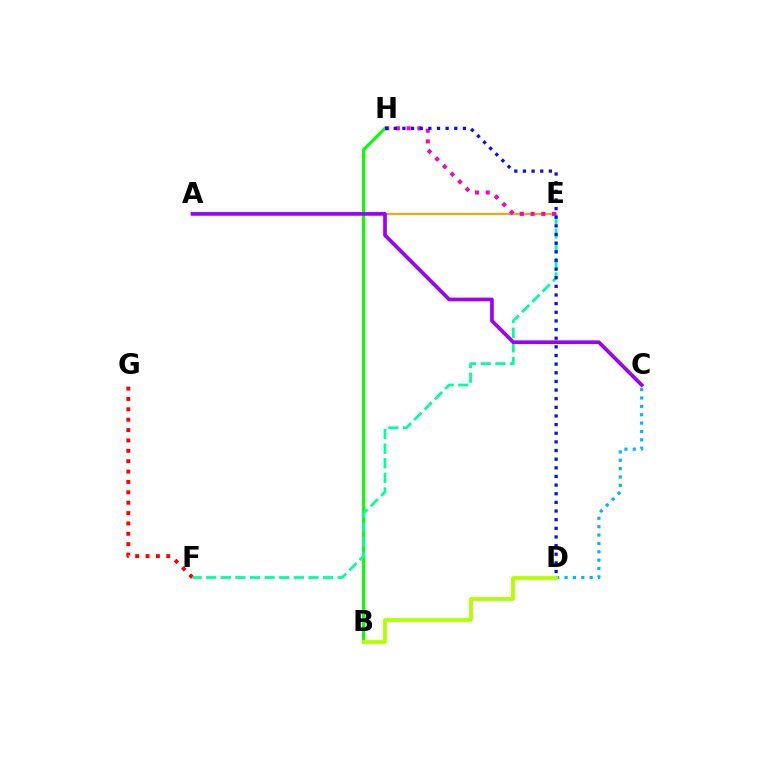{('B', 'H'): [{'color': '#08ff00', 'line_style': 'solid', 'thickness': 2.25}], ('F', 'G'): [{'color': '#ff0000', 'line_style': 'dotted', 'thickness': 2.82}], ('E', 'F'): [{'color': '#00ff9d', 'line_style': 'dashed', 'thickness': 1.98}], ('A', 'E'): [{'color': '#ffa500', 'line_style': 'solid', 'thickness': 1.53}], ('C', 'D'): [{'color': '#00b5ff', 'line_style': 'dotted', 'thickness': 2.27}], ('E', 'H'): [{'color': '#ff00bd', 'line_style': 'dotted', 'thickness': 2.92}], ('A', 'C'): [{'color': '#9b00ff', 'line_style': 'solid', 'thickness': 2.65}], ('B', 'D'): [{'color': '#b3ff00', 'line_style': 'solid', 'thickness': 2.73}], ('D', 'H'): [{'color': '#0010ff', 'line_style': 'dotted', 'thickness': 2.35}]}